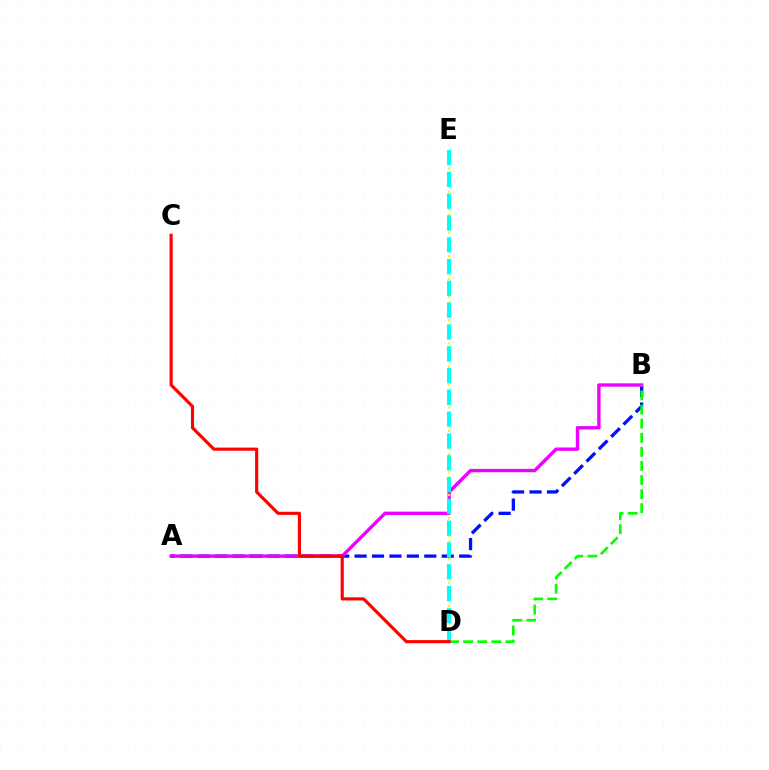{('A', 'B'): [{'color': '#0010ff', 'line_style': 'dashed', 'thickness': 2.37}, {'color': '#ee00ff', 'line_style': 'solid', 'thickness': 2.43}], ('B', 'D'): [{'color': '#08ff00', 'line_style': 'dashed', 'thickness': 1.91}], ('D', 'E'): [{'color': '#fcf500', 'line_style': 'dotted', 'thickness': 1.58}, {'color': '#00fff6', 'line_style': 'dashed', 'thickness': 2.96}], ('C', 'D'): [{'color': '#ff0000', 'line_style': 'solid', 'thickness': 2.26}]}